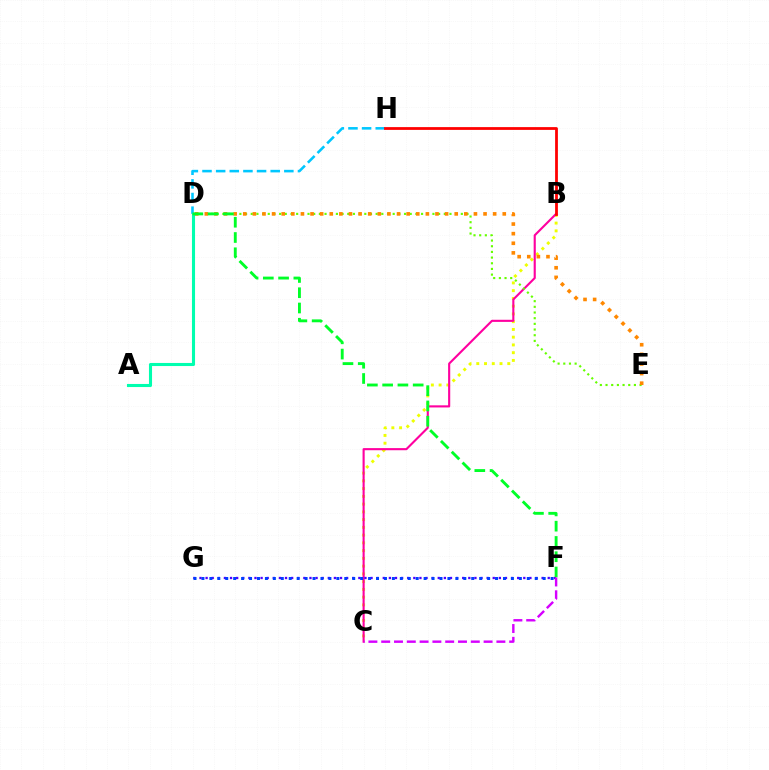{('D', 'H'): [{'color': '#00c7ff', 'line_style': 'dashed', 'thickness': 1.85}], ('B', 'C'): [{'color': '#eeff00', 'line_style': 'dotted', 'thickness': 2.11}, {'color': '#ff00a0', 'line_style': 'solid', 'thickness': 1.53}], ('D', 'E'): [{'color': '#66ff00', 'line_style': 'dotted', 'thickness': 1.54}, {'color': '#ff8800', 'line_style': 'dotted', 'thickness': 2.61}], ('A', 'D'): [{'color': '#00ffaf', 'line_style': 'solid', 'thickness': 2.22}], ('F', 'G'): [{'color': '#4f00ff', 'line_style': 'dotted', 'thickness': 1.66}, {'color': '#003fff', 'line_style': 'dotted', 'thickness': 2.16}], ('B', 'H'): [{'color': '#ff0000', 'line_style': 'solid', 'thickness': 2.0}], ('D', 'F'): [{'color': '#00ff27', 'line_style': 'dashed', 'thickness': 2.07}], ('C', 'F'): [{'color': '#d600ff', 'line_style': 'dashed', 'thickness': 1.74}]}